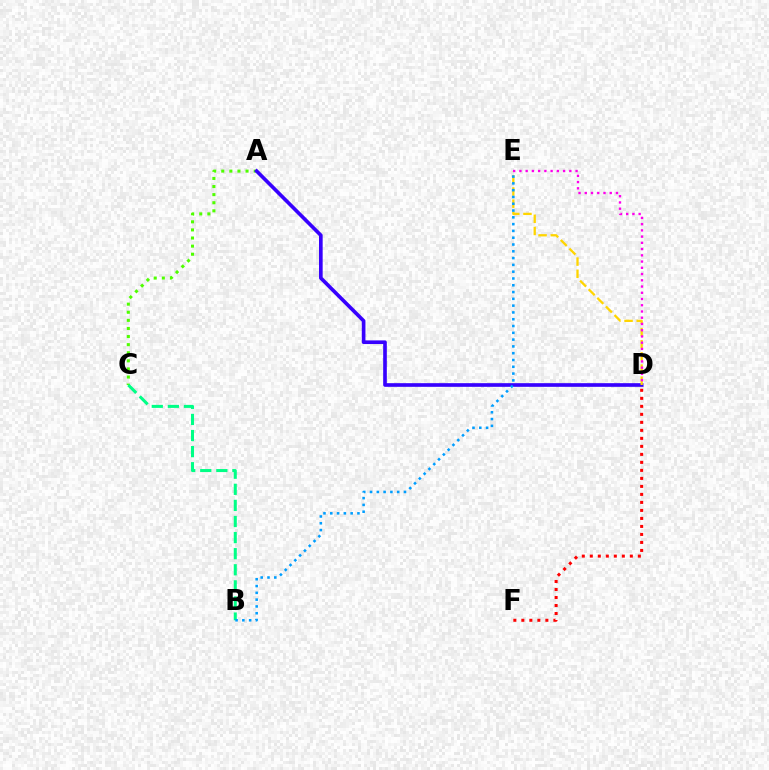{('D', 'F'): [{'color': '#ff0000', 'line_style': 'dotted', 'thickness': 2.18}], ('A', 'C'): [{'color': '#4fff00', 'line_style': 'dotted', 'thickness': 2.2}], ('A', 'D'): [{'color': '#3700ff', 'line_style': 'solid', 'thickness': 2.63}], ('B', 'C'): [{'color': '#00ff86', 'line_style': 'dashed', 'thickness': 2.19}], ('D', 'E'): [{'color': '#ffd500', 'line_style': 'dashed', 'thickness': 1.65}, {'color': '#ff00ed', 'line_style': 'dotted', 'thickness': 1.7}], ('B', 'E'): [{'color': '#009eff', 'line_style': 'dotted', 'thickness': 1.85}]}